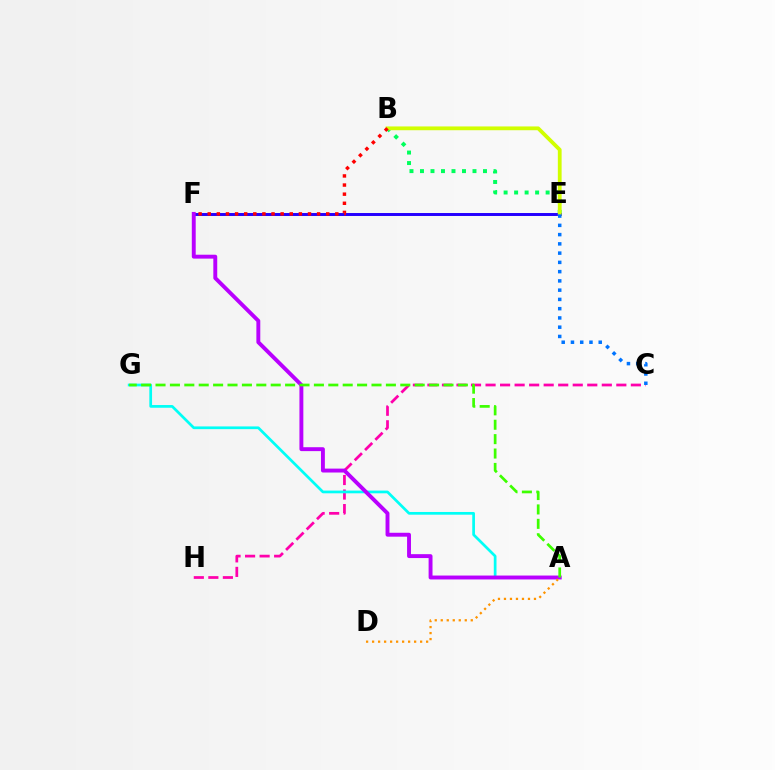{('B', 'E'): [{'color': '#00ff5c', 'line_style': 'dotted', 'thickness': 2.85}, {'color': '#d1ff00', 'line_style': 'solid', 'thickness': 2.73}], ('E', 'F'): [{'color': '#2500ff', 'line_style': 'solid', 'thickness': 2.13}], ('C', 'H'): [{'color': '#ff00ac', 'line_style': 'dashed', 'thickness': 1.97}], ('A', 'G'): [{'color': '#00fff6', 'line_style': 'solid', 'thickness': 1.95}, {'color': '#3dff00', 'line_style': 'dashed', 'thickness': 1.96}], ('A', 'F'): [{'color': '#b900ff', 'line_style': 'solid', 'thickness': 2.81}], ('A', 'D'): [{'color': '#ff9400', 'line_style': 'dotted', 'thickness': 1.63}], ('C', 'E'): [{'color': '#0074ff', 'line_style': 'dotted', 'thickness': 2.52}], ('B', 'F'): [{'color': '#ff0000', 'line_style': 'dotted', 'thickness': 2.48}]}